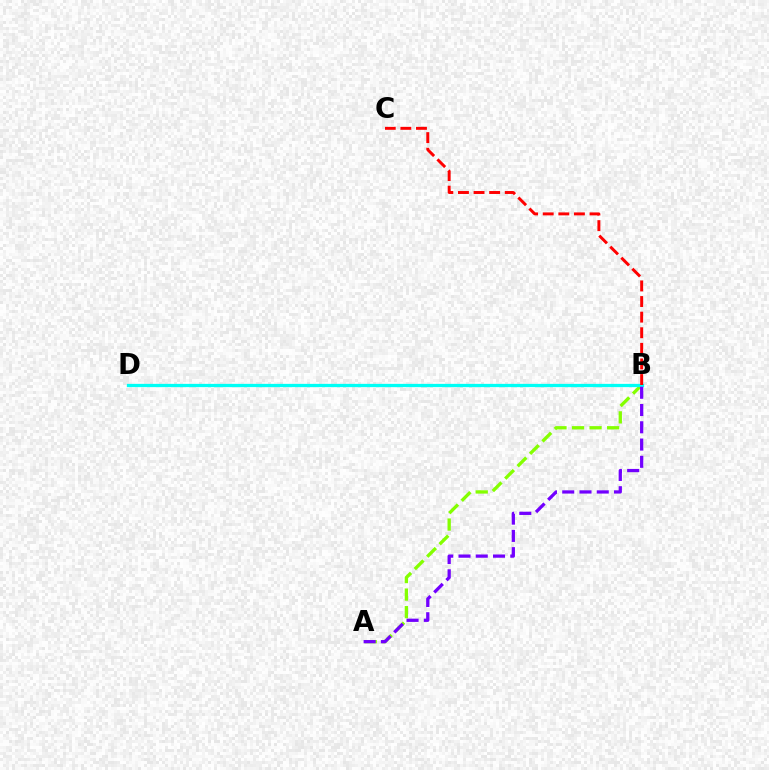{('A', 'B'): [{'color': '#84ff00', 'line_style': 'dashed', 'thickness': 2.38}, {'color': '#7200ff', 'line_style': 'dashed', 'thickness': 2.35}], ('B', 'D'): [{'color': '#00fff6', 'line_style': 'solid', 'thickness': 2.35}], ('B', 'C'): [{'color': '#ff0000', 'line_style': 'dashed', 'thickness': 2.12}]}